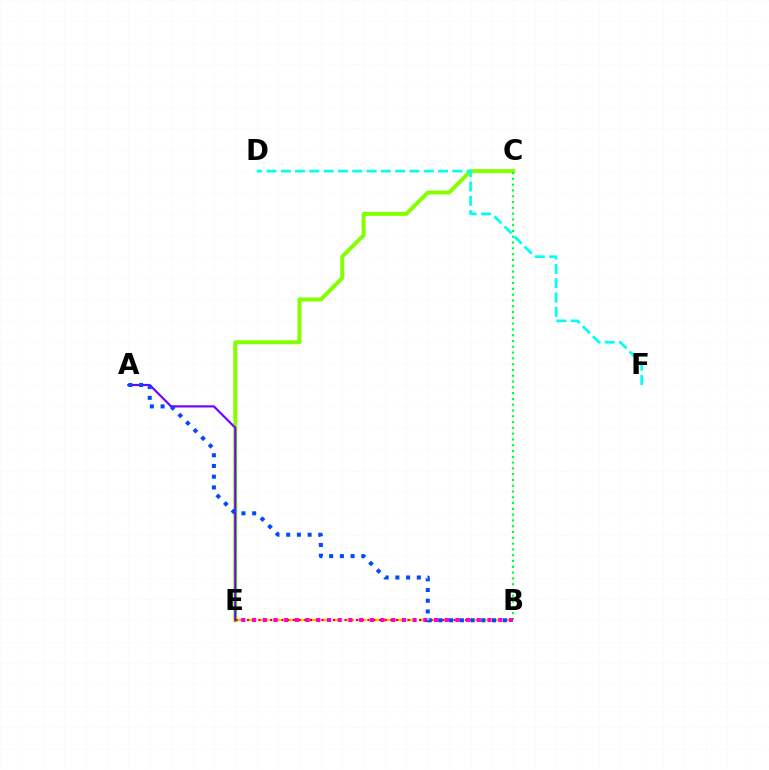{('C', 'E'): [{'color': '#84ff00', 'line_style': 'solid', 'thickness': 2.85}], ('D', 'F'): [{'color': '#00fff6', 'line_style': 'dashed', 'thickness': 1.94}], ('B', 'E'): [{'color': '#ffbd00', 'line_style': 'dashed', 'thickness': 1.66}, {'color': '#ff0000', 'line_style': 'dotted', 'thickness': 1.56}, {'color': '#ff00cf', 'line_style': 'dotted', 'thickness': 2.91}], ('A', 'E'): [{'color': '#7200ff', 'line_style': 'solid', 'thickness': 1.56}], ('B', 'C'): [{'color': '#00ff39', 'line_style': 'dotted', 'thickness': 1.57}], ('A', 'B'): [{'color': '#004bff', 'line_style': 'dotted', 'thickness': 2.91}]}